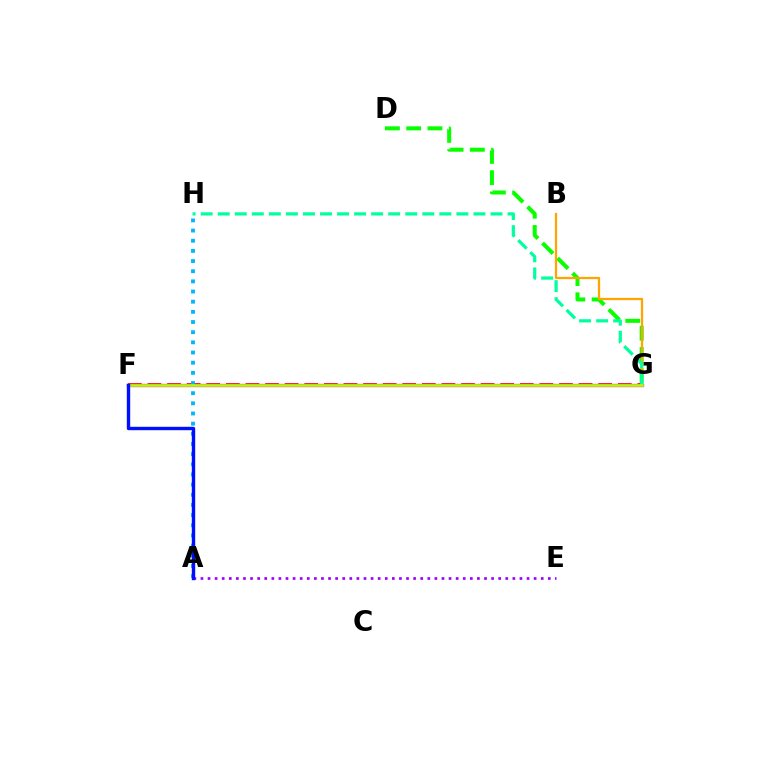{('D', 'G'): [{'color': '#08ff00', 'line_style': 'dashed', 'thickness': 2.89}], ('F', 'G'): [{'color': '#ff0000', 'line_style': 'dashed', 'thickness': 2.66}, {'color': '#ff00bd', 'line_style': 'solid', 'thickness': 2.36}, {'color': '#b3ff00', 'line_style': 'solid', 'thickness': 1.92}], ('B', 'G'): [{'color': '#ffa500', 'line_style': 'solid', 'thickness': 1.63}], ('A', 'E'): [{'color': '#9b00ff', 'line_style': 'dotted', 'thickness': 1.93}], ('A', 'H'): [{'color': '#00b5ff', 'line_style': 'dotted', 'thickness': 2.76}], ('G', 'H'): [{'color': '#00ff9d', 'line_style': 'dashed', 'thickness': 2.32}], ('A', 'F'): [{'color': '#0010ff', 'line_style': 'solid', 'thickness': 2.44}]}